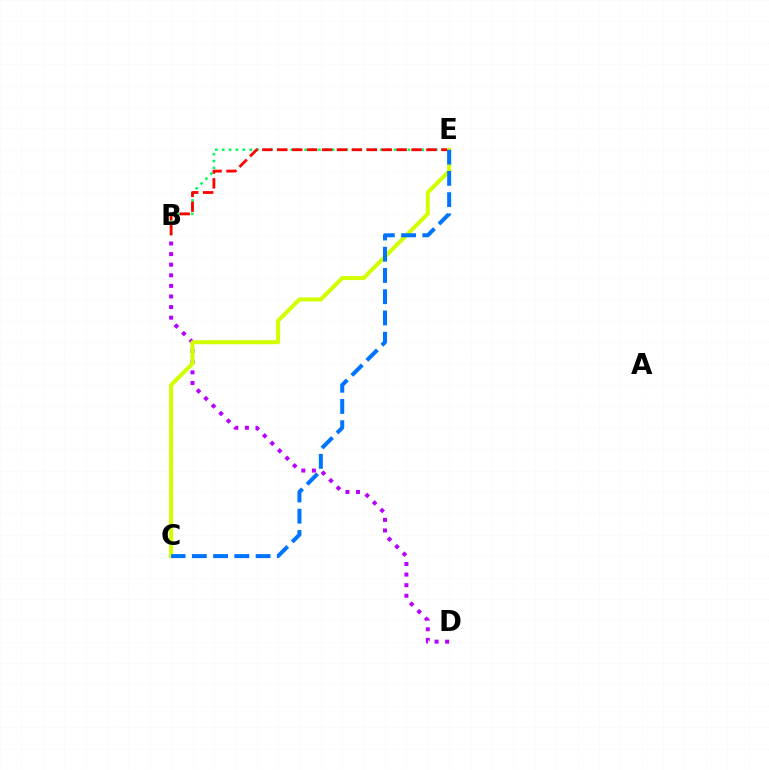{('B', 'E'): [{'color': '#00ff5c', 'line_style': 'dotted', 'thickness': 1.87}, {'color': '#ff0000', 'line_style': 'dashed', 'thickness': 2.03}], ('B', 'D'): [{'color': '#b900ff', 'line_style': 'dotted', 'thickness': 2.88}], ('C', 'E'): [{'color': '#d1ff00', 'line_style': 'solid', 'thickness': 2.9}, {'color': '#0074ff', 'line_style': 'dashed', 'thickness': 2.89}]}